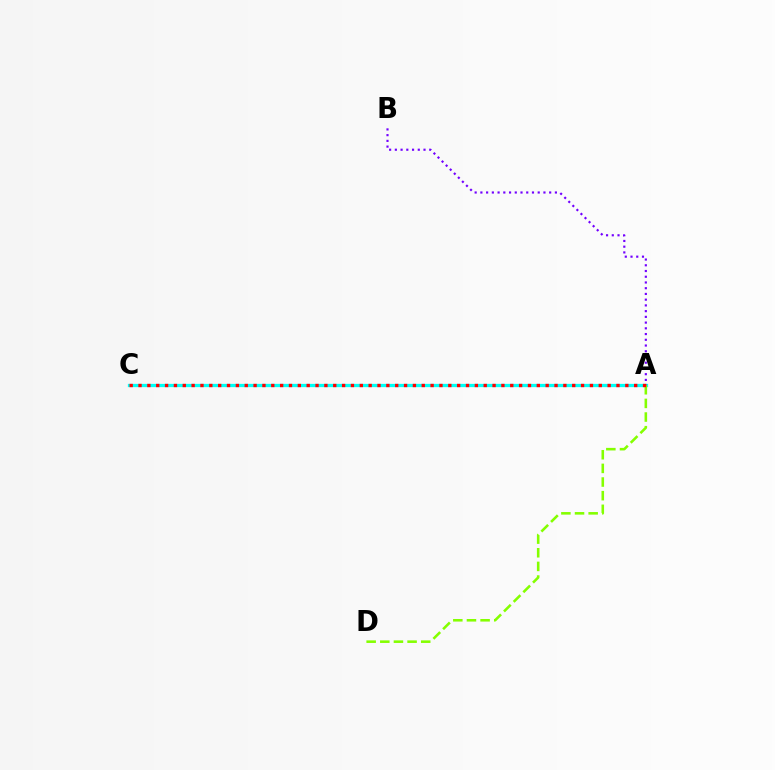{('A', 'C'): [{'color': '#00fff6', 'line_style': 'solid', 'thickness': 2.35}, {'color': '#ff0000', 'line_style': 'dotted', 'thickness': 2.4}], ('A', 'B'): [{'color': '#7200ff', 'line_style': 'dotted', 'thickness': 1.56}], ('A', 'D'): [{'color': '#84ff00', 'line_style': 'dashed', 'thickness': 1.85}]}